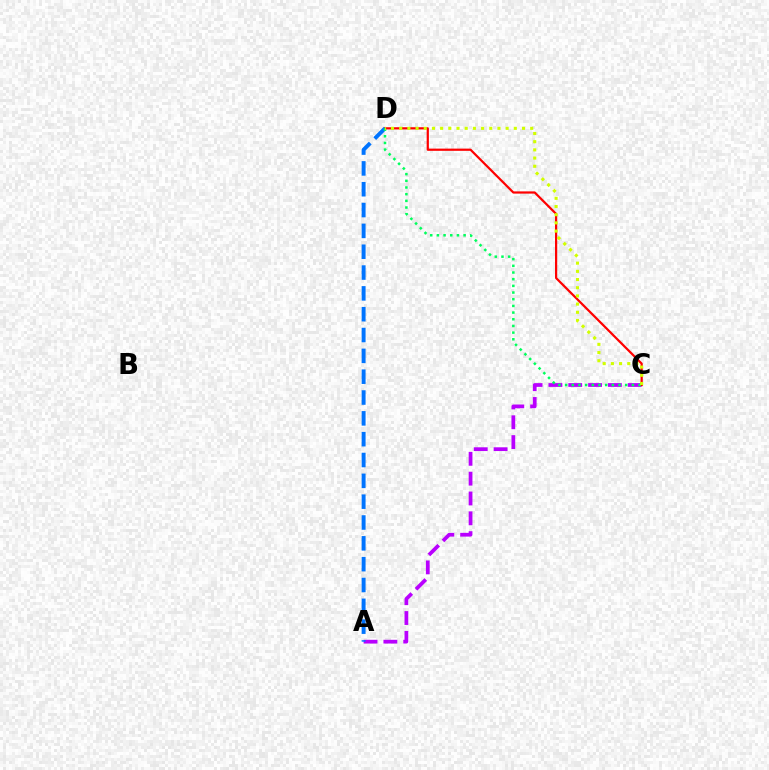{('A', 'C'): [{'color': '#b900ff', 'line_style': 'dashed', 'thickness': 2.69}], ('C', 'D'): [{'color': '#ff0000', 'line_style': 'solid', 'thickness': 1.6}, {'color': '#00ff5c', 'line_style': 'dotted', 'thickness': 1.81}, {'color': '#d1ff00', 'line_style': 'dotted', 'thickness': 2.22}], ('A', 'D'): [{'color': '#0074ff', 'line_style': 'dashed', 'thickness': 2.83}]}